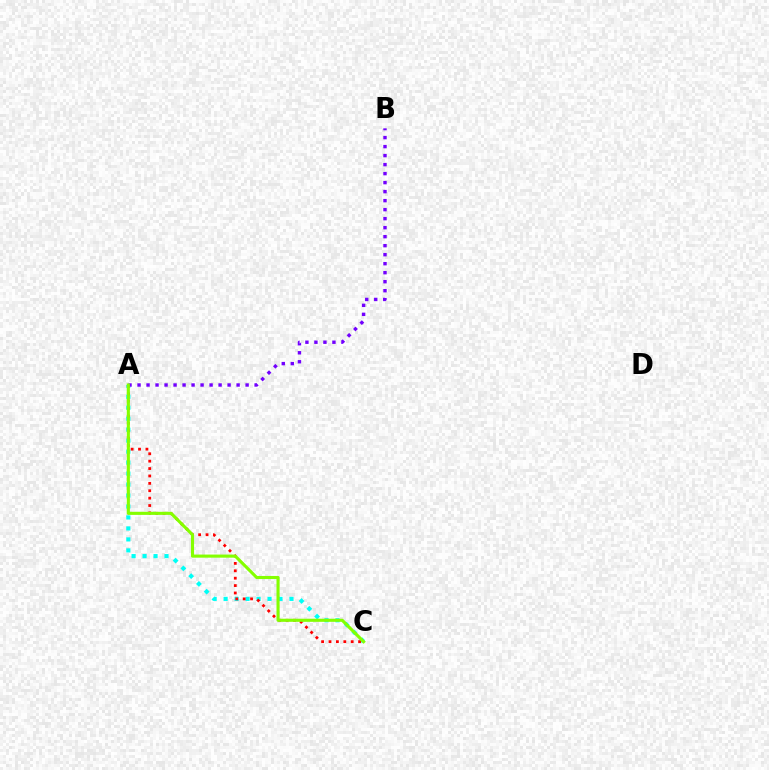{('A', 'C'): [{'color': '#00fff6', 'line_style': 'dotted', 'thickness': 2.98}, {'color': '#ff0000', 'line_style': 'dotted', 'thickness': 2.01}, {'color': '#84ff00', 'line_style': 'solid', 'thickness': 2.24}], ('A', 'B'): [{'color': '#7200ff', 'line_style': 'dotted', 'thickness': 2.45}]}